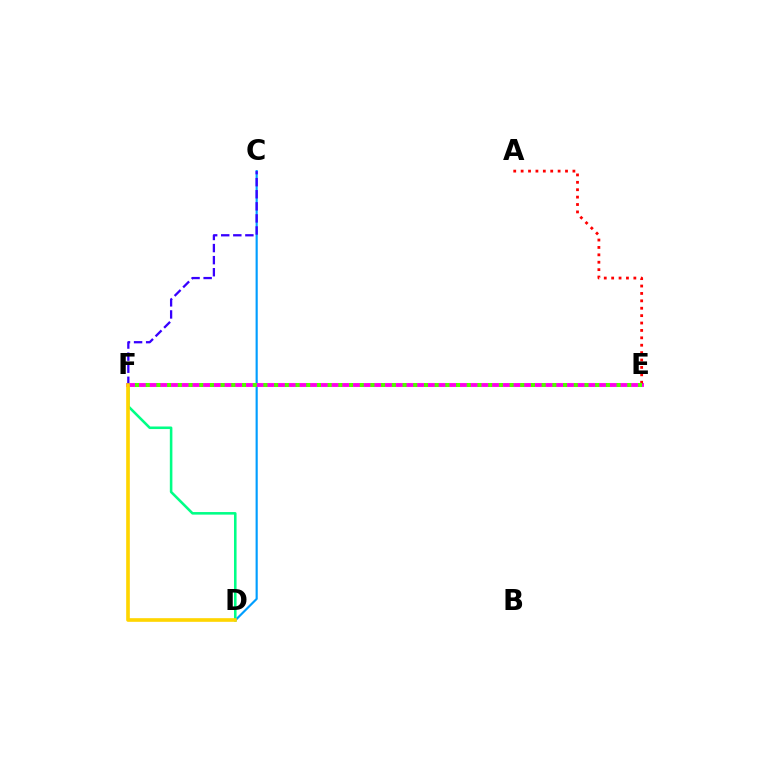{('D', 'F'): [{'color': '#00ff86', 'line_style': 'solid', 'thickness': 1.85}, {'color': '#ffd500', 'line_style': 'solid', 'thickness': 2.63}], ('C', 'D'): [{'color': '#009eff', 'line_style': 'solid', 'thickness': 1.56}], ('E', 'F'): [{'color': '#ff00ed', 'line_style': 'solid', 'thickness': 2.79}, {'color': '#4fff00', 'line_style': 'dotted', 'thickness': 2.91}], ('A', 'E'): [{'color': '#ff0000', 'line_style': 'dotted', 'thickness': 2.01}], ('C', 'F'): [{'color': '#3700ff', 'line_style': 'dashed', 'thickness': 1.64}]}